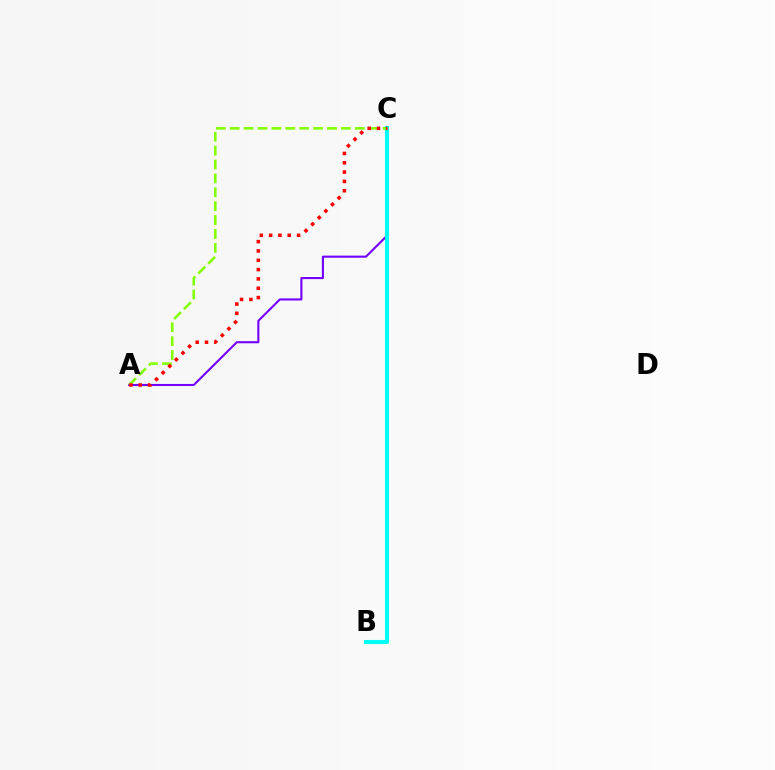{('A', 'C'): [{'color': '#7200ff', 'line_style': 'solid', 'thickness': 1.51}, {'color': '#84ff00', 'line_style': 'dashed', 'thickness': 1.89}, {'color': '#ff0000', 'line_style': 'dotted', 'thickness': 2.53}], ('B', 'C'): [{'color': '#00fff6', 'line_style': 'solid', 'thickness': 2.94}]}